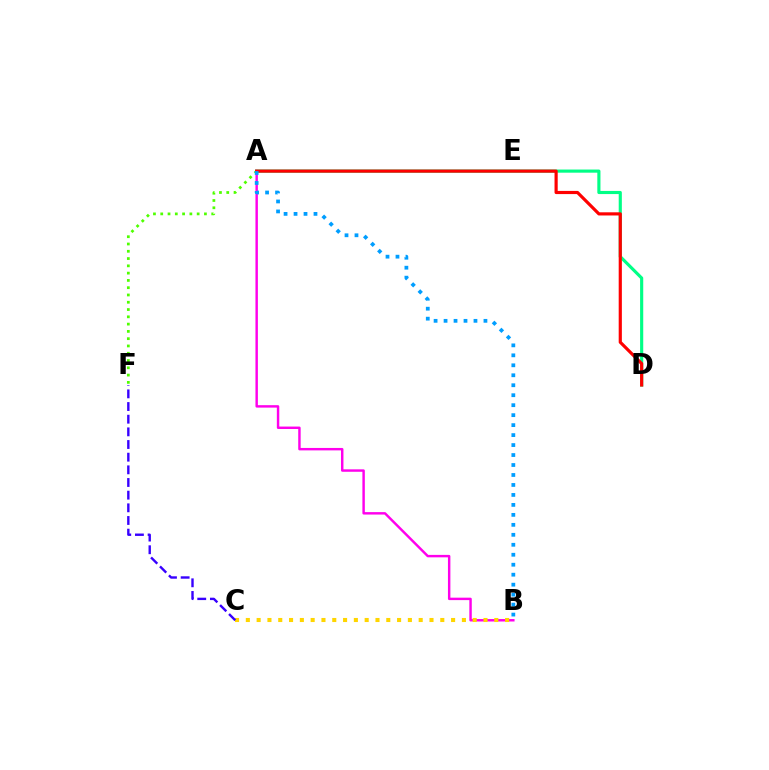{('A', 'D'): [{'color': '#00ff86', 'line_style': 'solid', 'thickness': 2.26}, {'color': '#ff0000', 'line_style': 'solid', 'thickness': 2.28}], ('A', 'B'): [{'color': '#ff00ed', 'line_style': 'solid', 'thickness': 1.76}, {'color': '#009eff', 'line_style': 'dotted', 'thickness': 2.71}], ('B', 'C'): [{'color': '#ffd500', 'line_style': 'dotted', 'thickness': 2.94}], ('C', 'F'): [{'color': '#3700ff', 'line_style': 'dashed', 'thickness': 1.72}], ('A', 'F'): [{'color': '#4fff00', 'line_style': 'dotted', 'thickness': 1.98}]}